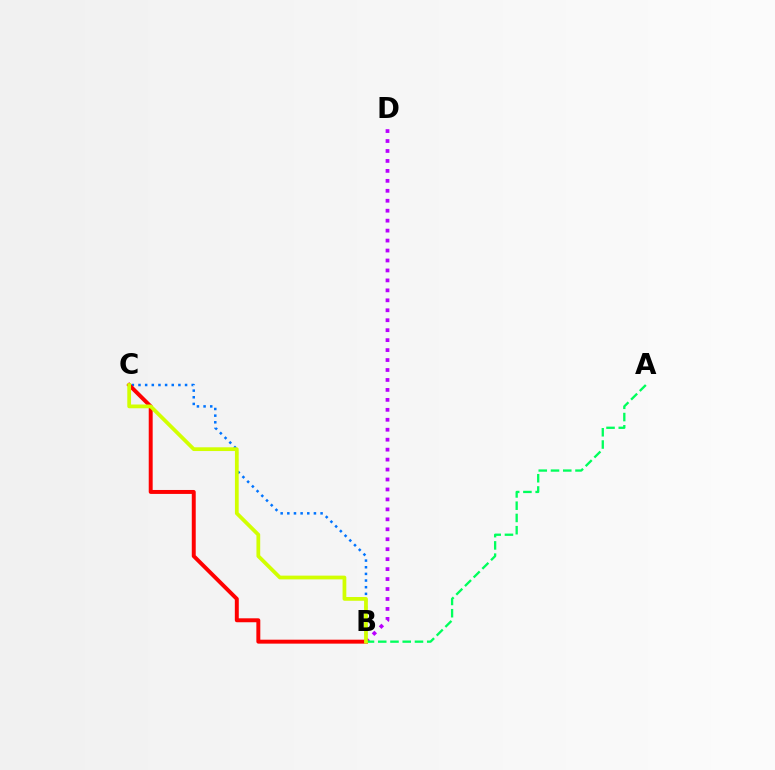{('B', 'D'): [{'color': '#b900ff', 'line_style': 'dotted', 'thickness': 2.7}], ('B', 'C'): [{'color': '#0074ff', 'line_style': 'dotted', 'thickness': 1.81}, {'color': '#ff0000', 'line_style': 'solid', 'thickness': 2.84}, {'color': '#d1ff00', 'line_style': 'solid', 'thickness': 2.7}], ('A', 'B'): [{'color': '#00ff5c', 'line_style': 'dashed', 'thickness': 1.66}]}